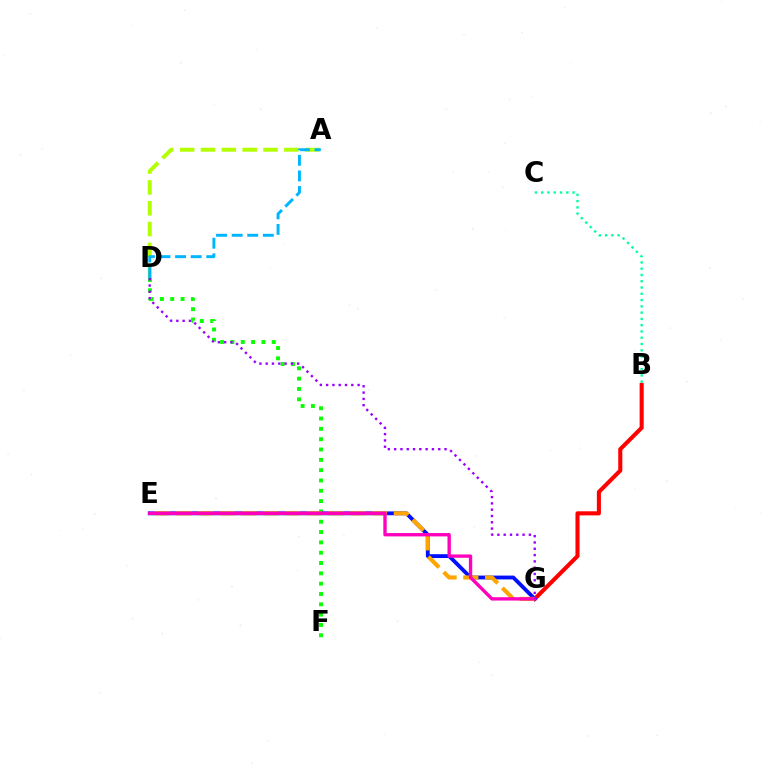{('D', 'F'): [{'color': '#08ff00', 'line_style': 'dotted', 'thickness': 2.8}], ('A', 'D'): [{'color': '#b3ff00', 'line_style': 'dashed', 'thickness': 2.83}, {'color': '#00b5ff', 'line_style': 'dashed', 'thickness': 2.12}], ('B', 'G'): [{'color': '#ff0000', 'line_style': 'solid', 'thickness': 2.93}], ('E', 'G'): [{'color': '#0010ff', 'line_style': 'solid', 'thickness': 2.76}, {'color': '#ffa500', 'line_style': 'dashed', 'thickness': 2.95}, {'color': '#ff00bd', 'line_style': 'solid', 'thickness': 2.41}], ('B', 'C'): [{'color': '#00ff9d', 'line_style': 'dotted', 'thickness': 1.71}], ('D', 'G'): [{'color': '#9b00ff', 'line_style': 'dotted', 'thickness': 1.71}]}